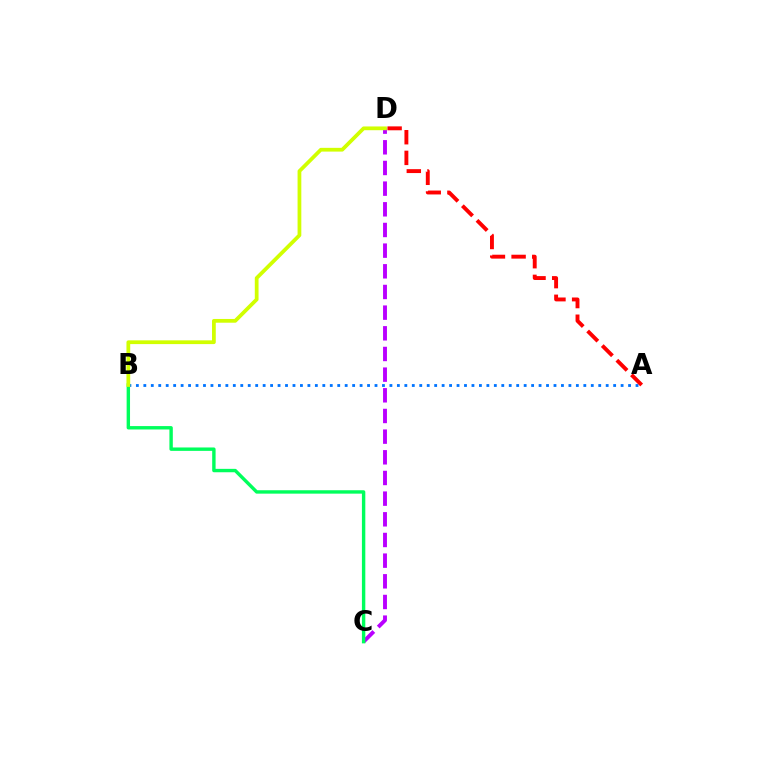{('C', 'D'): [{'color': '#b900ff', 'line_style': 'dashed', 'thickness': 2.81}], ('A', 'B'): [{'color': '#0074ff', 'line_style': 'dotted', 'thickness': 2.03}], ('B', 'C'): [{'color': '#00ff5c', 'line_style': 'solid', 'thickness': 2.45}], ('B', 'D'): [{'color': '#d1ff00', 'line_style': 'solid', 'thickness': 2.7}], ('A', 'D'): [{'color': '#ff0000', 'line_style': 'dashed', 'thickness': 2.81}]}